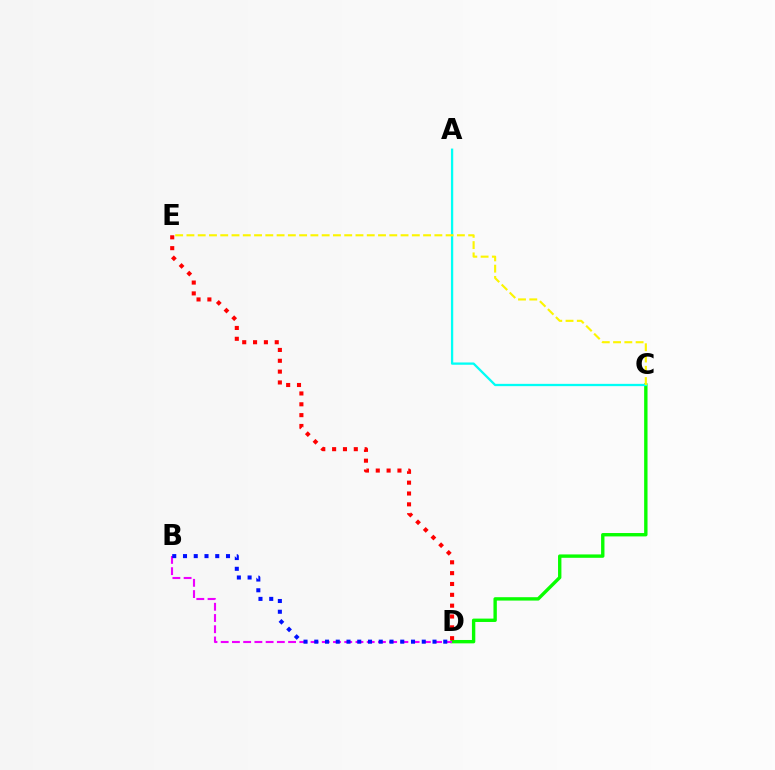{('C', 'D'): [{'color': '#08ff00', 'line_style': 'solid', 'thickness': 2.43}], ('B', 'D'): [{'color': '#ee00ff', 'line_style': 'dashed', 'thickness': 1.53}, {'color': '#0010ff', 'line_style': 'dotted', 'thickness': 2.92}], ('D', 'E'): [{'color': '#ff0000', 'line_style': 'dotted', 'thickness': 2.95}], ('A', 'C'): [{'color': '#00fff6', 'line_style': 'solid', 'thickness': 1.65}], ('C', 'E'): [{'color': '#fcf500', 'line_style': 'dashed', 'thickness': 1.53}]}